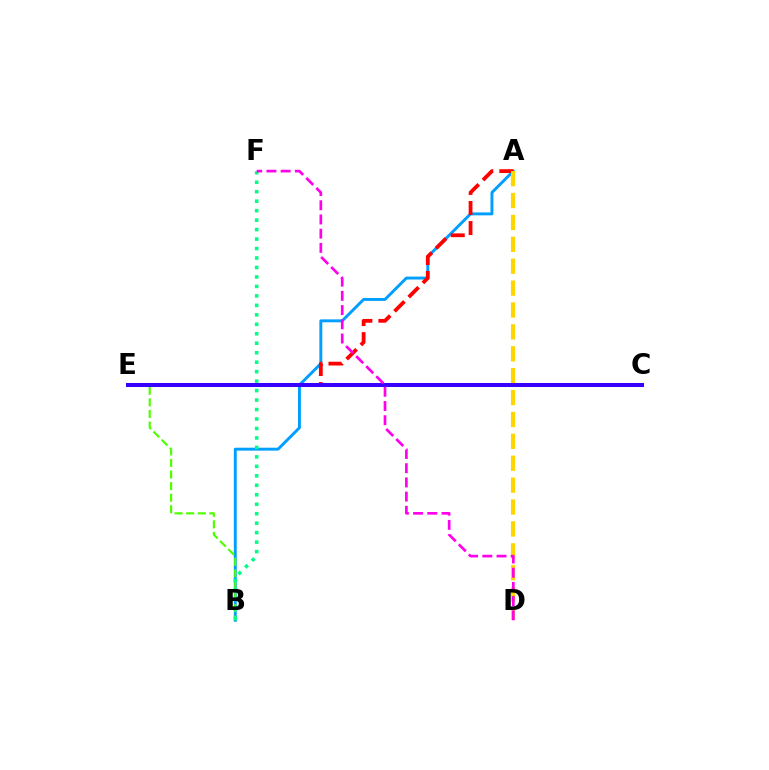{('A', 'B'): [{'color': '#009eff', 'line_style': 'solid', 'thickness': 2.1}], ('A', 'E'): [{'color': '#ff0000', 'line_style': 'dashed', 'thickness': 2.72}], ('A', 'D'): [{'color': '#ffd500', 'line_style': 'dashed', 'thickness': 2.97}], ('B', 'E'): [{'color': '#4fff00', 'line_style': 'dashed', 'thickness': 1.57}], ('C', 'E'): [{'color': '#3700ff', 'line_style': 'solid', 'thickness': 2.9}], ('B', 'F'): [{'color': '#00ff86', 'line_style': 'dotted', 'thickness': 2.57}], ('D', 'F'): [{'color': '#ff00ed', 'line_style': 'dashed', 'thickness': 1.93}]}